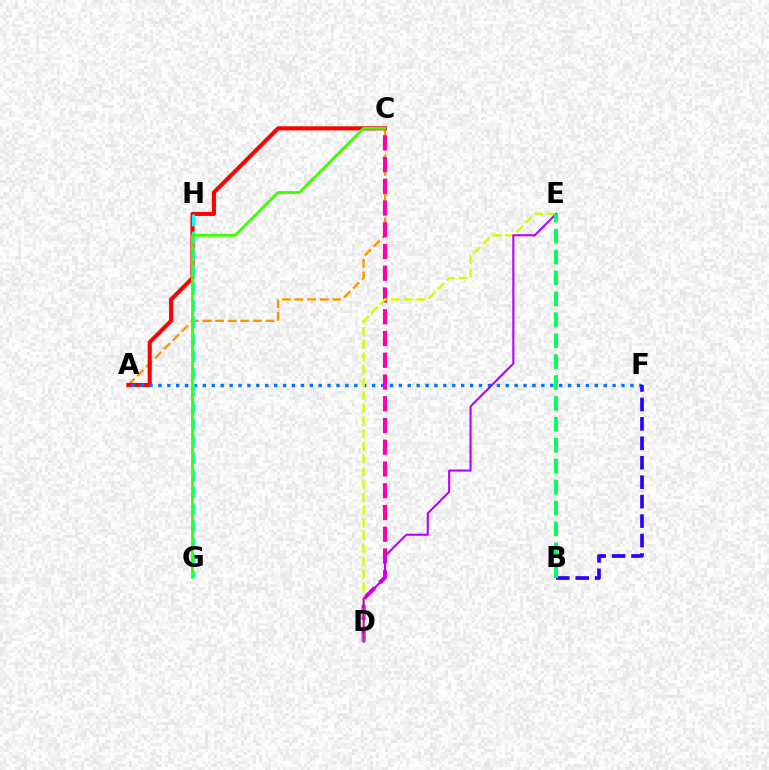{('A', 'C'): [{'color': '#ff9400', 'line_style': 'dashed', 'thickness': 1.71}, {'color': '#ff0000', 'line_style': 'solid', 'thickness': 2.94}], ('A', 'F'): [{'color': '#0074ff', 'line_style': 'dotted', 'thickness': 2.42}], ('G', 'H'): [{'color': '#00fff6', 'line_style': 'dashed', 'thickness': 2.31}], ('B', 'F'): [{'color': '#2500ff', 'line_style': 'dashed', 'thickness': 2.64}], ('C', 'D'): [{'color': '#ff00ac', 'line_style': 'dashed', 'thickness': 2.95}], ('D', 'E'): [{'color': '#d1ff00', 'line_style': 'dashed', 'thickness': 1.74}, {'color': '#b900ff', 'line_style': 'solid', 'thickness': 1.51}], ('B', 'E'): [{'color': '#00ff5c', 'line_style': 'dashed', 'thickness': 2.84}], ('C', 'G'): [{'color': '#3dff00', 'line_style': 'solid', 'thickness': 2.05}]}